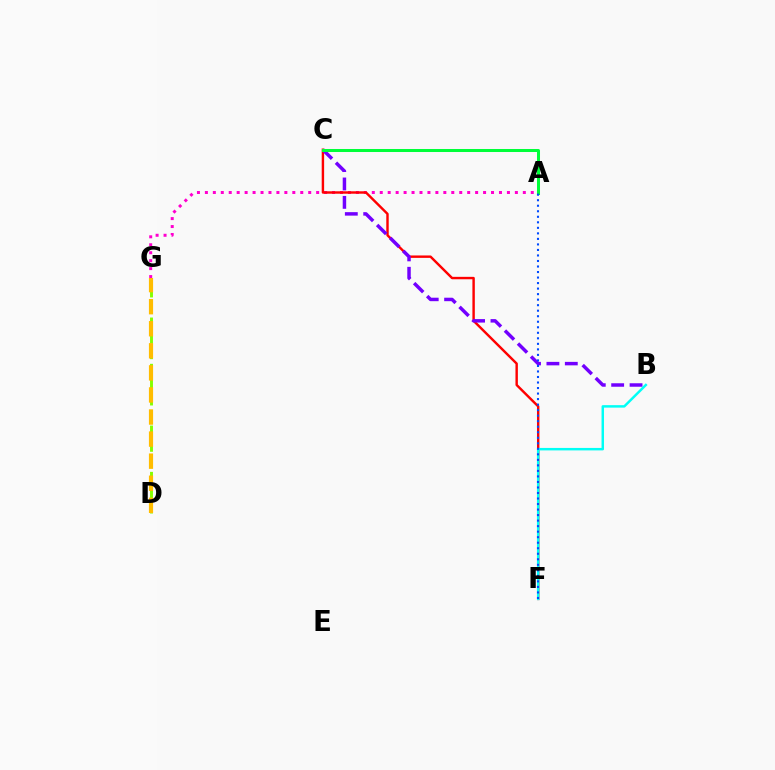{('D', 'G'): [{'color': '#84ff00', 'line_style': 'dashed', 'thickness': 2.1}, {'color': '#ffbd00', 'line_style': 'dashed', 'thickness': 3.0}], ('A', 'G'): [{'color': '#ff00cf', 'line_style': 'dotted', 'thickness': 2.16}], ('C', 'F'): [{'color': '#ff0000', 'line_style': 'solid', 'thickness': 1.74}], ('B', 'C'): [{'color': '#7200ff', 'line_style': 'dashed', 'thickness': 2.5}], ('B', 'F'): [{'color': '#00fff6', 'line_style': 'solid', 'thickness': 1.78}], ('A', 'C'): [{'color': '#00ff39', 'line_style': 'solid', 'thickness': 2.17}], ('A', 'F'): [{'color': '#004bff', 'line_style': 'dotted', 'thickness': 1.5}]}